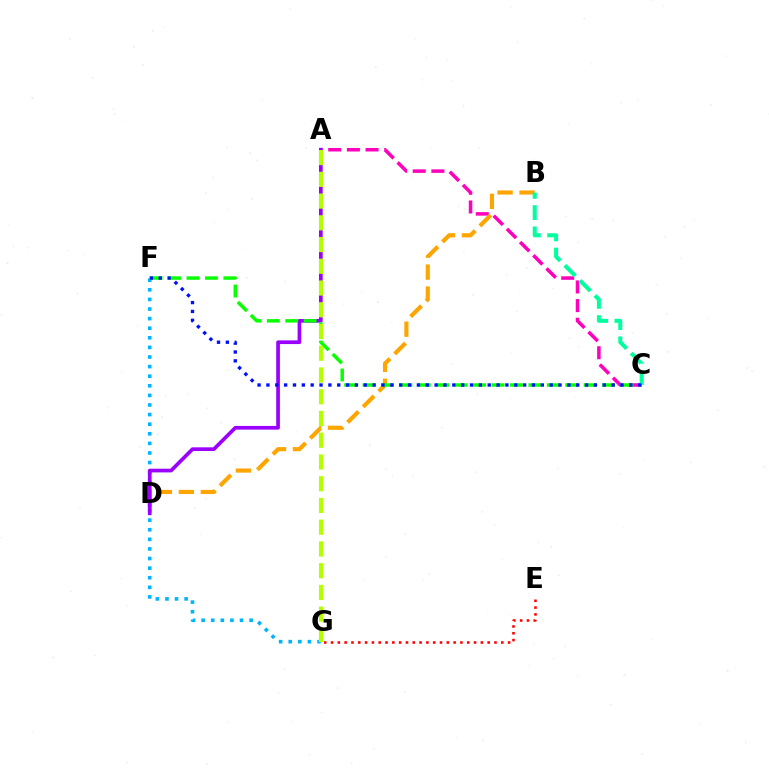{('E', 'G'): [{'color': '#ff0000', 'line_style': 'dotted', 'thickness': 1.85}], ('F', 'G'): [{'color': '#00b5ff', 'line_style': 'dotted', 'thickness': 2.61}], ('A', 'C'): [{'color': '#ff00bd', 'line_style': 'dashed', 'thickness': 2.54}], ('B', 'D'): [{'color': '#ffa500', 'line_style': 'dashed', 'thickness': 2.99}], ('A', 'D'): [{'color': '#9b00ff', 'line_style': 'solid', 'thickness': 2.66}], ('C', 'F'): [{'color': '#08ff00', 'line_style': 'dashed', 'thickness': 2.5}, {'color': '#0010ff', 'line_style': 'dotted', 'thickness': 2.41}], ('A', 'G'): [{'color': '#b3ff00', 'line_style': 'dashed', 'thickness': 2.95}], ('B', 'C'): [{'color': '#00ff9d', 'line_style': 'dashed', 'thickness': 2.89}]}